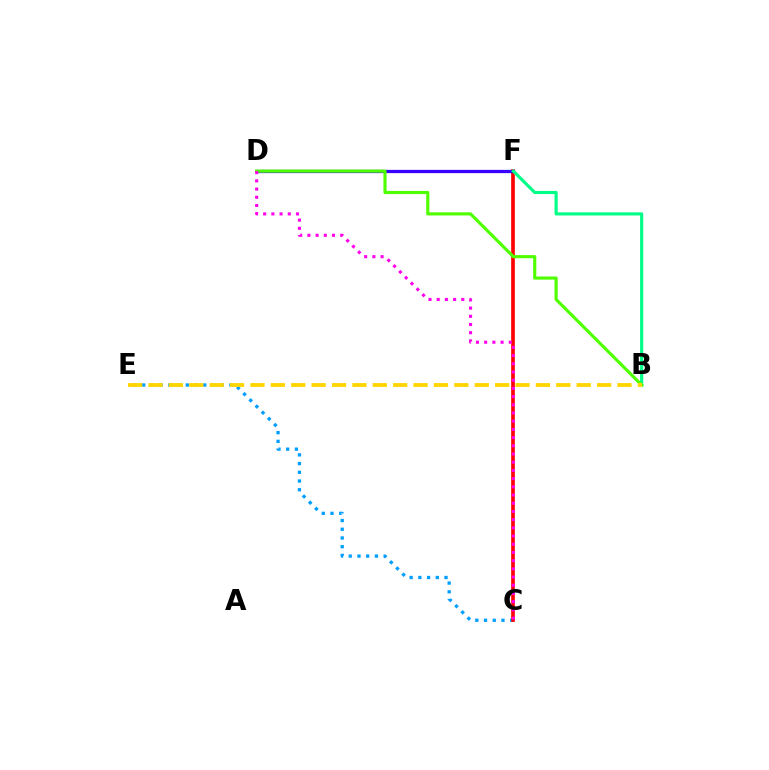{('C', 'E'): [{'color': '#009eff', 'line_style': 'dotted', 'thickness': 2.37}], ('C', 'F'): [{'color': '#ff0000', 'line_style': 'solid', 'thickness': 2.63}], ('D', 'F'): [{'color': '#3700ff', 'line_style': 'solid', 'thickness': 2.34}], ('B', 'F'): [{'color': '#00ff86', 'line_style': 'solid', 'thickness': 2.25}], ('B', 'D'): [{'color': '#4fff00', 'line_style': 'solid', 'thickness': 2.26}], ('B', 'E'): [{'color': '#ffd500', 'line_style': 'dashed', 'thickness': 2.77}], ('C', 'D'): [{'color': '#ff00ed', 'line_style': 'dotted', 'thickness': 2.23}]}